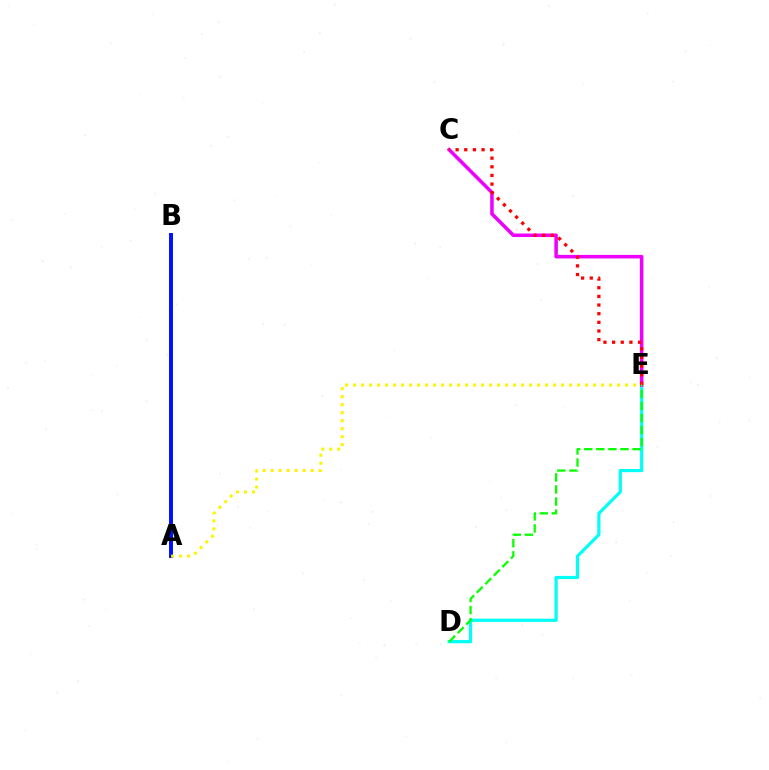{('D', 'E'): [{'color': '#00fff6', 'line_style': 'solid', 'thickness': 2.29}, {'color': '#08ff00', 'line_style': 'dashed', 'thickness': 1.64}], ('C', 'E'): [{'color': '#ee00ff', 'line_style': 'solid', 'thickness': 2.55}, {'color': '#ff0000', 'line_style': 'dotted', 'thickness': 2.35}], ('A', 'B'): [{'color': '#0010ff', 'line_style': 'solid', 'thickness': 2.84}], ('A', 'E'): [{'color': '#fcf500', 'line_style': 'dotted', 'thickness': 2.17}]}